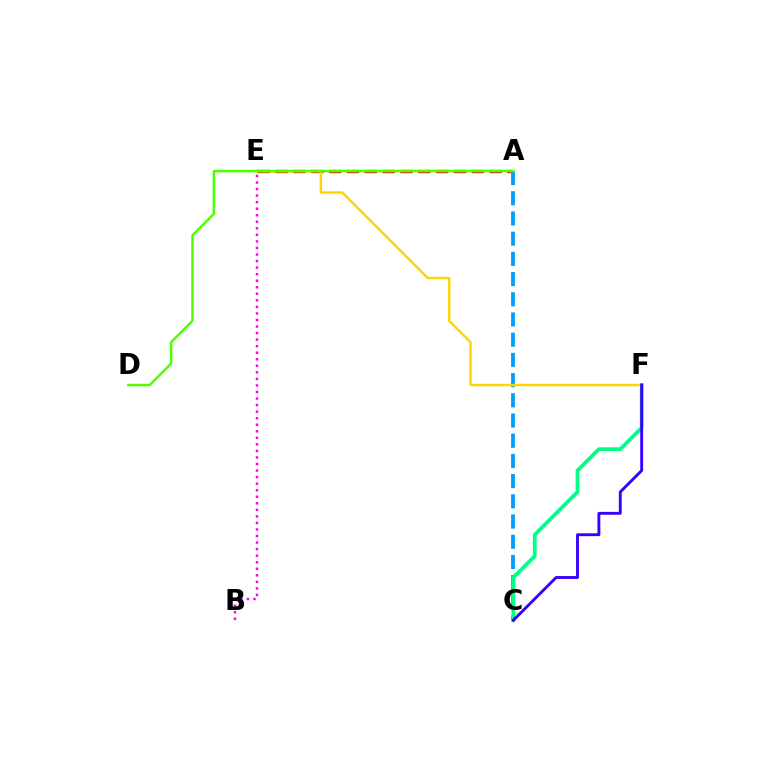{('A', 'E'): [{'color': '#ff0000', 'line_style': 'dashed', 'thickness': 2.42}], ('A', 'C'): [{'color': '#009eff', 'line_style': 'dashed', 'thickness': 2.74}], ('C', 'F'): [{'color': '#00ff86', 'line_style': 'solid', 'thickness': 2.7}, {'color': '#3700ff', 'line_style': 'solid', 'thickness': 2.07}], ('E', 'F'): [{'color': '#ffd500', 'line_style': 'solid', 'thickness': 1.76}], ('B', 'E'): [{'color': '#ff00ed', 'line_style': 'dotted', 'thickness': 1.78}], ('A', 'D'): [{'color': '#4fff00', 'line_style': 'solid', 'thickness': 1.78}]}